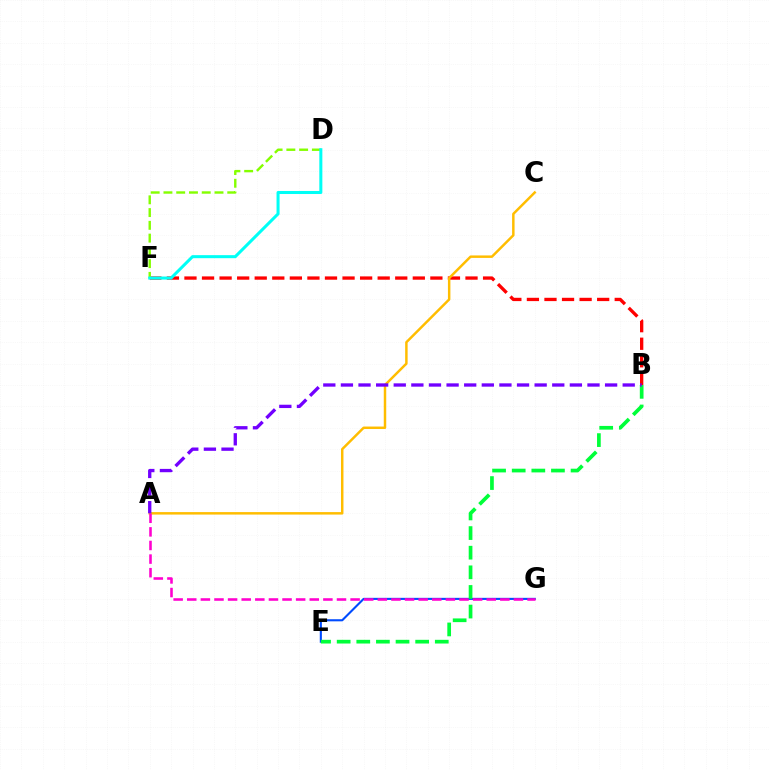{('B', 'F'): [{'color': '#ff0000', 'line_style': 'dashed', 'thickness': 2.39}], ('A', 'C'): [{'color': '#ffbd00', 'line_style': 'solid', 'thickness': 1.78}], ('E', 'G'): [{'color': '#004bff', 'line_style': 'solid', 'thickness': 1.52}], ('A', 'G'): [{'color': '#ff00cf', 'line_style': 'dashed', 'thickness': 1.85}], ('B', 'E'): [{'color': '#00ff39', 'line_style': 'dashed', 'thickness': 2.67}], ('D', 'F'): [{'color': '#84ff00', 'line_style': 'dashed', 'thickness': 1.73}, {'color': '#00fff6', 'line_style': 'solid', 'thickness': 2.19}], ('A', 'B'): [{'color': '#7200ff', 'line_style': 'dashed', 'thickness': 2.39}]}